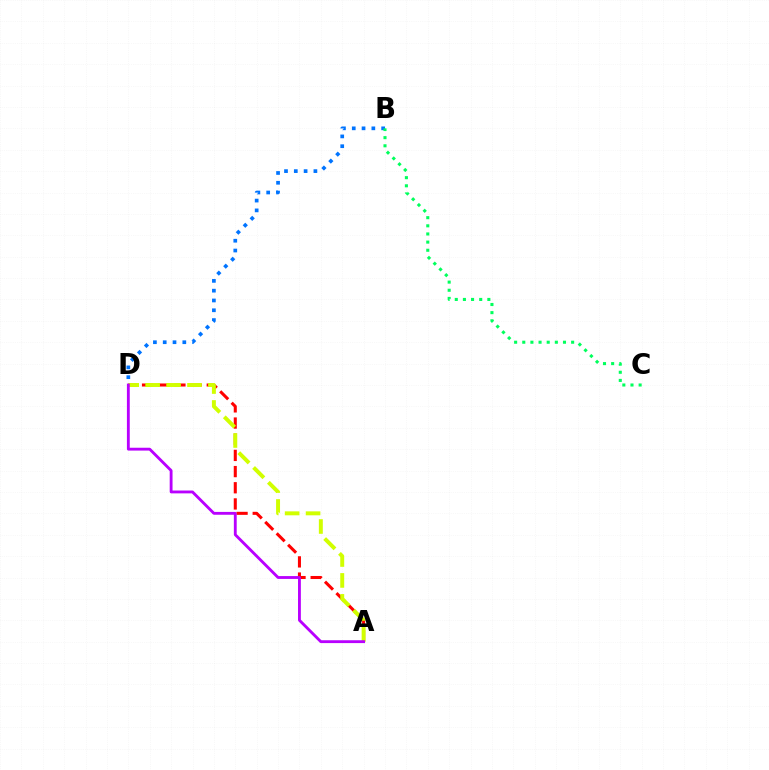{('B', 'D'): [{'color': '#0074ff', 'line_style': 'dotted', 'thickness': 2.66}], ('A', 'D'): [{'color': '#ff0000', 'line_style': 'dashed', 'thickness': 2.2}, {'color': '#d1ff00', 'line_style': 'dashed', 'thickness': 2.84}, {'color': '#b900ff', 'line_style': 'solid', 'thickness': 2.05}], ('B', 'C'): [{'color': '#00ff5c', 'line_style': 'dotted', 'thickness': 2.21}]}